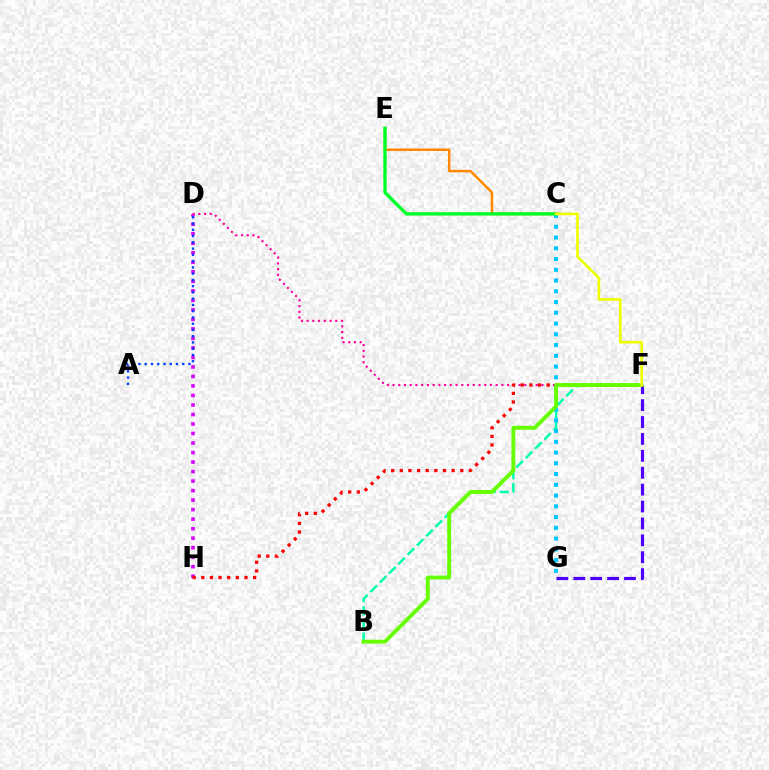{('D', 'H'): [{'color': '#d600ff', 'line_style': 'dotted', 'thickness': 2.58}], ('D', 'F'): [{'color': '#ff00a0', 'line_style': 'dotted', 'thickness': 1.56}], ('C', 'E'): [{'color': '#ff8800', 'line_style': 'solid', 'thickness': 1.81}, {'color': '#00ff27', 'line_style': 'solid', 'thickness': 2.42}], ('F', 'H'): [{'color': '#ff0000', 'line_style': 'dotted', 'thickness': 2.35}], ('B', 'F'): [{'color': '#00ffaf', 'line_style': 'dashed', 'thickness': 1.78}, {'color': '#66ff00', 'line_style': 'solid', 'thickness': 2.79}], ('C', 'G'): [{'color': '#00c7ff', 'line_style': 'dotted', 'thickness': 2.92}], ('F', 'G'): [{'color': '#4f00ff', 'line_style': 'dashed', 'thickness': 2.3}], ('C', 'F'): [{'color': '#eeff00', 'line_style': 'solid', 'thickness': 1.93}], ('A', 'D'): [{'color': '#003fff', 'line_style': 'dotted', 'thickness': 1.7}]}